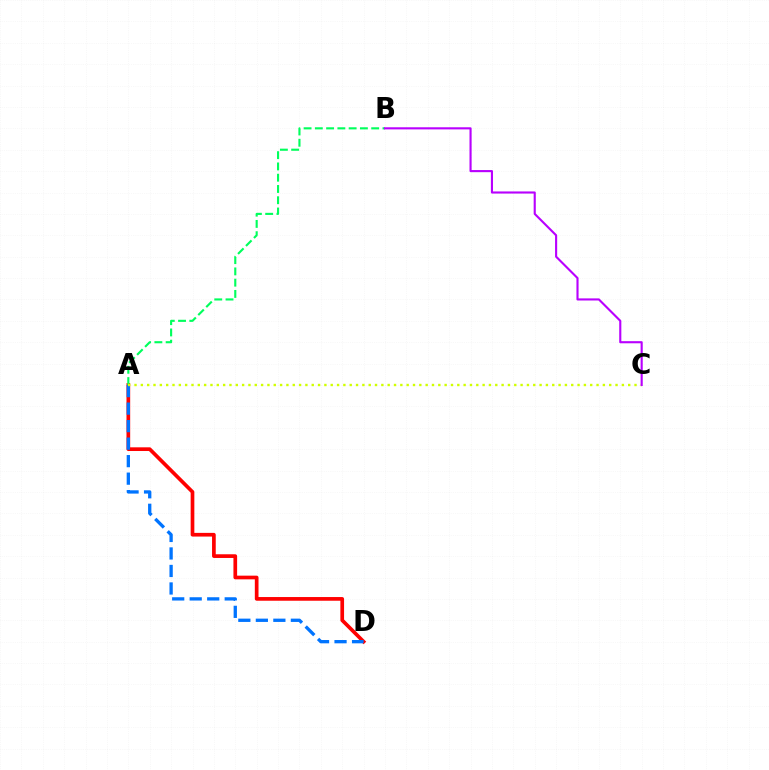{('A', 'D'): [{'color': '#ff0000', 'line_style': 'solid', 'thickness': 2.66}, {'color': '#0074ff', 'line_style': 'dashed', 'thickness': 2.38}], ('A', 'B'): [{'color': '#00ff5c', 'line_style': 'dashed', 'thickness': 1.53}], ('A', 'C'): [{'color': '#d1ff00', 'line_style': 'dotted', 'thickness': 1.72}], ('B', 'C'): [{'color': '#b900ff', 'line_style': 'solid', 'thickness': 1.53}]}